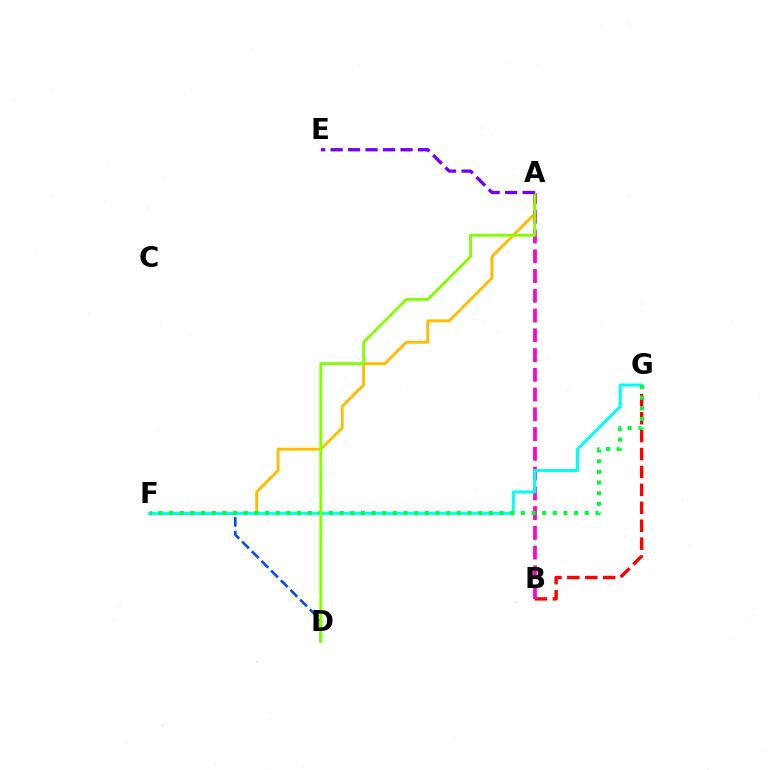{('B', 'G'): [{'color': '#ff0000', 'line_style': 'dashed', 'thickness': 2.43}], ('A', 'F'): [{'color': '#ffbd00', 'line_style': 'solid', 'thickness': 2.08}], ('D', 'F'): [{'color': '#004bff', 'line_style': 'dashed', 'thickness': 1.86}], ('A', 'B'): [{'color': '#ff00cf', 'line_style': 'dashed', 'thickness': 2.68}], ('F', 'G'): [{'color': '#00fff6', 'line_style': 'solid', 'thickness': 2.17}, {'color': '#00ff39', 'line_style': 'dotted', 'thickness': 2.9}], ('A', 'D'): [{'color': '#84ff00', 'line_style': 'solid', 'thickness': 2.06}], ('A', 'E'): [{'color': '#7200ff', 'line_style': 'dashed', 'thickness': 2.37}]}